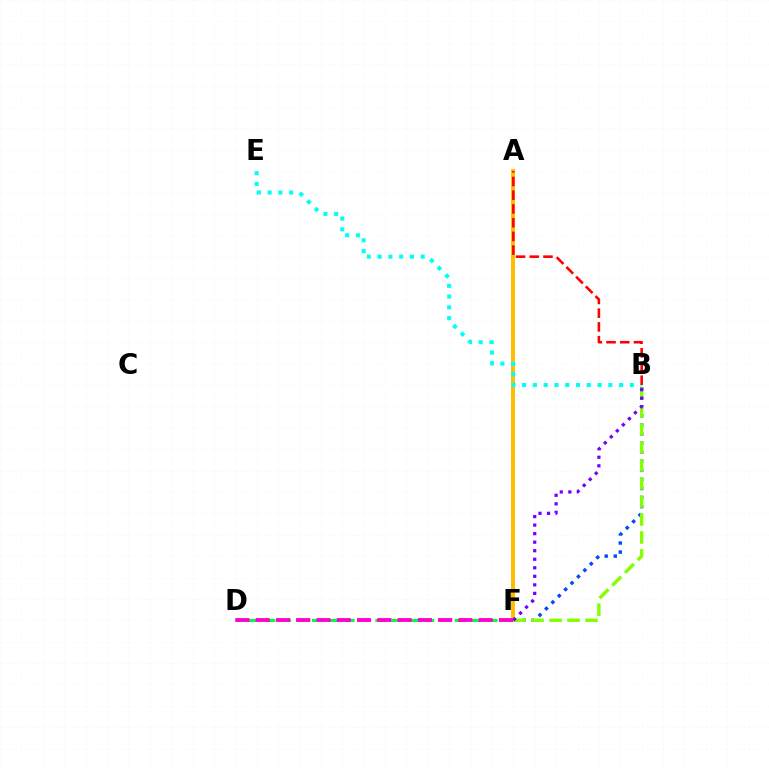{('A', 'F'): [{'color': '#ffbd00', 'line_style': 'solid', 'thickness': 2.85}], ('B', 'E'): [{'color': '#00fff6', 'line_style': 'dotted', 'thickness': 2.93}], ('B', 'F'): [{'color': '#004bff', 'line_style': 'dotted', 'thickness': 2.46}, {'color': '#84ff00', 'line_style': 'dashed', 'thickness': 2.44}, {'color': '#7200ff', 'line_style': 'dotted', 'thickness': 2.32}], ('A', 'B'): [{'color': '#ff0000', 'line_style': 'dashed', 'thickness': 1.86}], ('D', 'F'): [{'color': '#00ff39', 'line_style': 'dashed', 'thickness': 2.16}, {'color': '#ff00cf', 'line_style': 'dashed', 'thickness': 2.75}]}